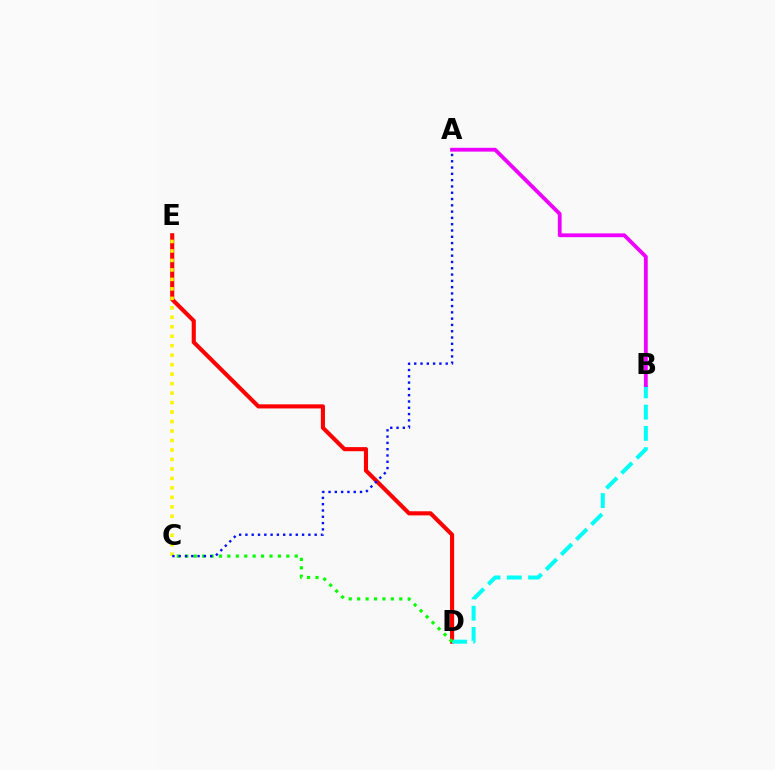{('D', 'E'): [{'color': '#ff0000', 'line_style': 'solid', 'thickness': 2.96}], ('B', 'D'): [{'color': '#00fff6', 'line_style': 'dashed', 'thickness': 2.89}], ('A', 'B'): [{'color': '#ee00ff', 'line_style': 'solid', 'thickness': 2.75}], ('C', 'E'): [{'color': '#fcf500', 'line_style': 'dotted', 'thickness': 2.57}], ('C', 'D'): [{'color': '#08ff00', 'line_style': 'dotted', 'thickness': 2.29}], ('A', 'C'): [{'color': '#0010ff', 'line_style': 'dotted', 'thickness': 1.71}]}